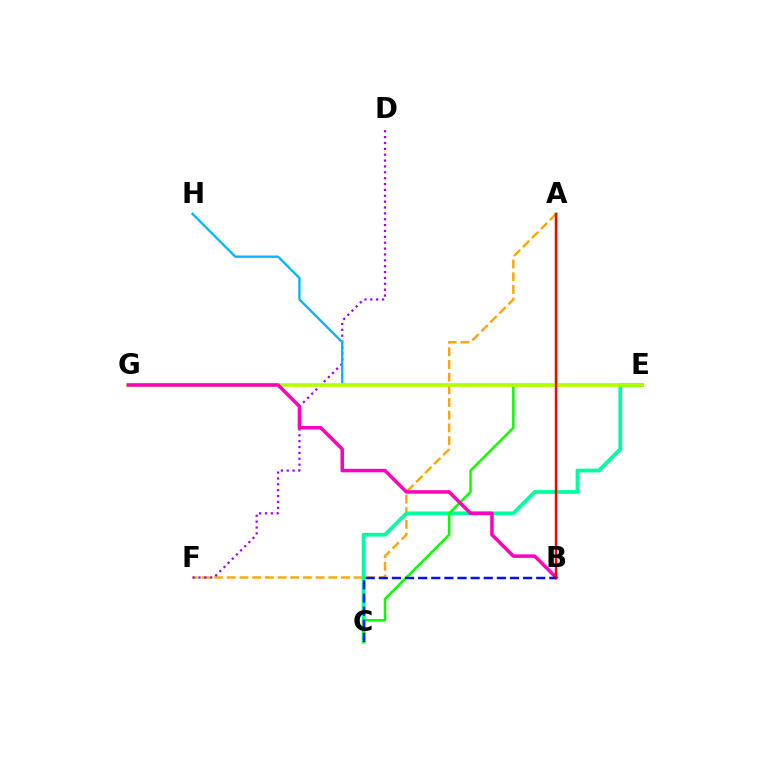{('A', 'F'): [{'color': '#ffa500', 'line_style': 'dashed', 'thickness': 1.72}], ('D', 'F'): [{'color': '#9b00ff', 'line_style': 'dotted', 'thickness': 1.59}], ('C', 'E'): [{'color': '#00ff9d', 'line_style': 'solid', 'thickness': 2.72}], ('E', 'H'): [{'color': '#00b5ff', 'line_style': 'solid', 'thickness': 1.67}], ('A', 'C'): [{'color': '#08ff00', 'line_style': 'solid', 'thickness': 1.79}], ('E', 'G'): [{'color': '#b3ff00', 'line_style': 'solid', 'thickness': 2.61}], ('B', 'G'): [{'color': '#ff00bd', 'line_style': 'solid', 'thickness': 2.52}], ('A', 'B'): [{'color': '#ff0000', 'line_style': 'solid', 'thickness': 1.75}], ('B', 'C'): [{'color': '#0010ff', 'line_style': 'dashed', 'thickness': 1.78}]}